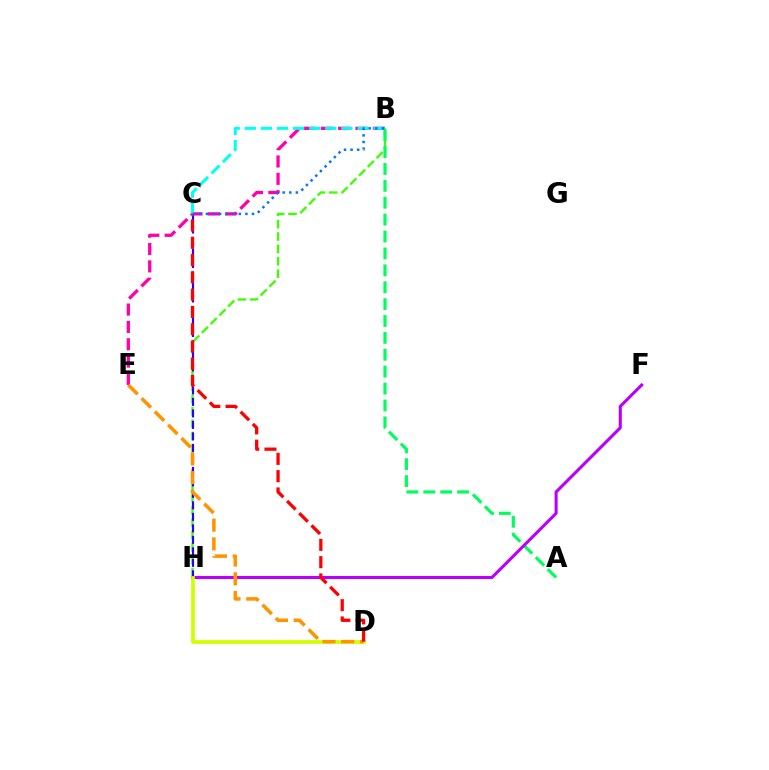{('B', 'H'): [{'color': '#3dff00', 'line_style': 'dashed', 'thickness': 1.68}], ('C', 'H'): [{'color': '#2500ff', 'line_style': 'dashed', 'thickness': 1.56}], ('A', 'B'): [{'color': '#00ff5c', 'line_style': 'dashed', 'thickness': 2.29}], ('F', 'H'): [{'color': '#b900ff', 'line_style': 'solid', 'thickness': 2.21}], ('B', 'E'): [{'color': '#ff00ac', 'line_style': 'dashed', 'thickness': 2.36}], ('B', 'C'): [{'color': '#00fff6', 'line_style': 'dashed', 'thickness': 2.19}, {'color': '#0074ff', 'line_style': 'dotted', 'thickness': 1.79}], ('D', 'H'): [{'color': '#d1ff00', 'line_style': 'solid', 'thickness': 2.68}], ('D', 'E'): [{'color': '#ff9400', 'line_style': 'dashed', 'thickness': 2.55}], ('C', 'D'): [{'color': '#ff0000', 'line_style': 'dashed', 'thickness': 2.35}]}